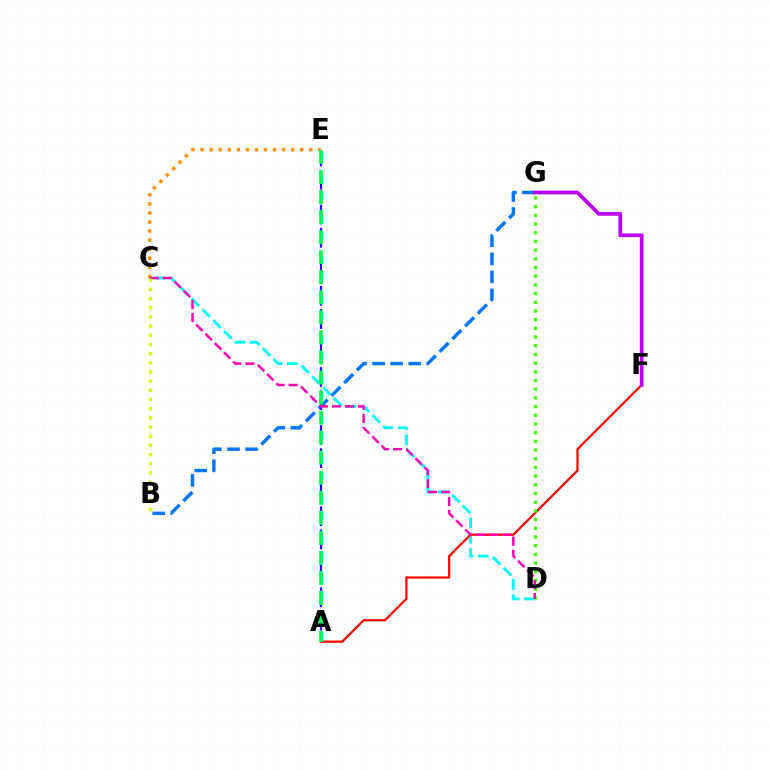{('C', 'D'): [{'color': '#00fff6', 'line_style': 'dashed', 'thickness': 2.08}, {'color': '#ff00ac', 'line_style': 'dashed', 'thickness': 1.77}], ('B', 'G'): [{'color': '#0074ff', 'line_style': 'dashed', 'thickness': 2.45}], ('A', 'E'): [{'color': '#2500ff', 'line_style': 'dashed', 'thickness': 1.58}, {'color': '#00ff5c', 'line_style': 'dashed', 'thickness': 2.72}], ('C', 'E'): [{'color': '#ff9400', 'line_style': 'dotted', 'thickness': 2.46}], ('A', 'F'): [{'color': '#ff0000', 'line_style': 'solid', 'thickness': 1.6}], ('D', 'G'): [{'color': '#3dff00', 'line_style': 'dotted', 'thickness': 2.36}], ('B', 'C'): [{'color': '#d1ff00', 'line_style': 'dotted', 'thickness': 2.49}], ('F', 'G'): [{'color': '#b900ff', 'line_style': 'solid', 'thickness': 2.67}]}